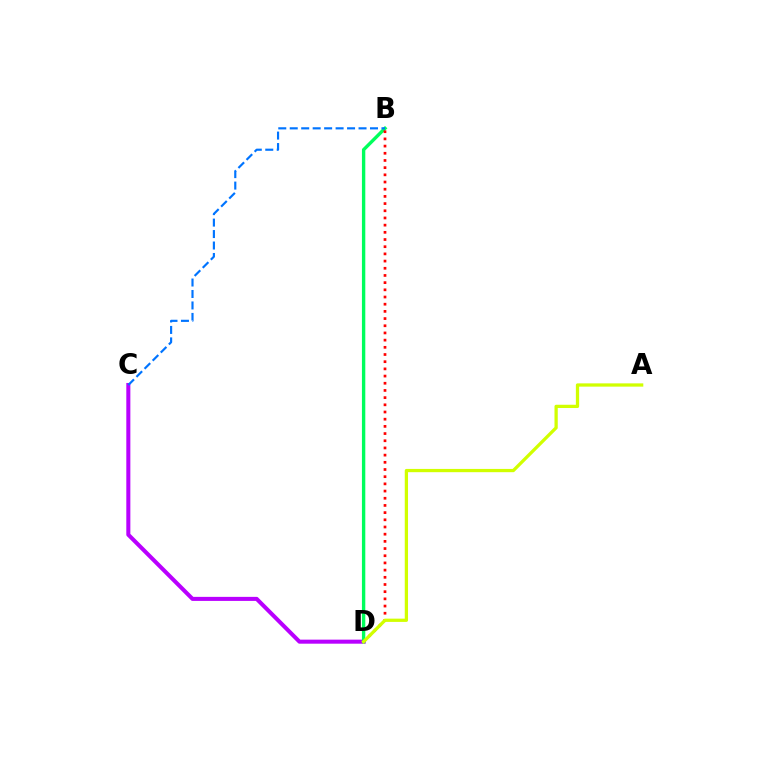{('C', 'D'): [{'color': '#b900ff', 'line_style': 'solid', 'thickness': 2.91}], ('B', 'D'): [{'color': '#00ff5c', 'line_style': 'solid', 'thickness': 2.43}, {'color': '#ff0000', 'line_style': 'dotted', 'thickness': 1.95}], ('B', 'C'): [{'color': '#0074ff', 'line_style': 'dashed', 'thickness': 1.56}], ('A', 'D'): [{'color': '#d1ff00', 'line_style': 'solid', 'thickness': 2.35}]}